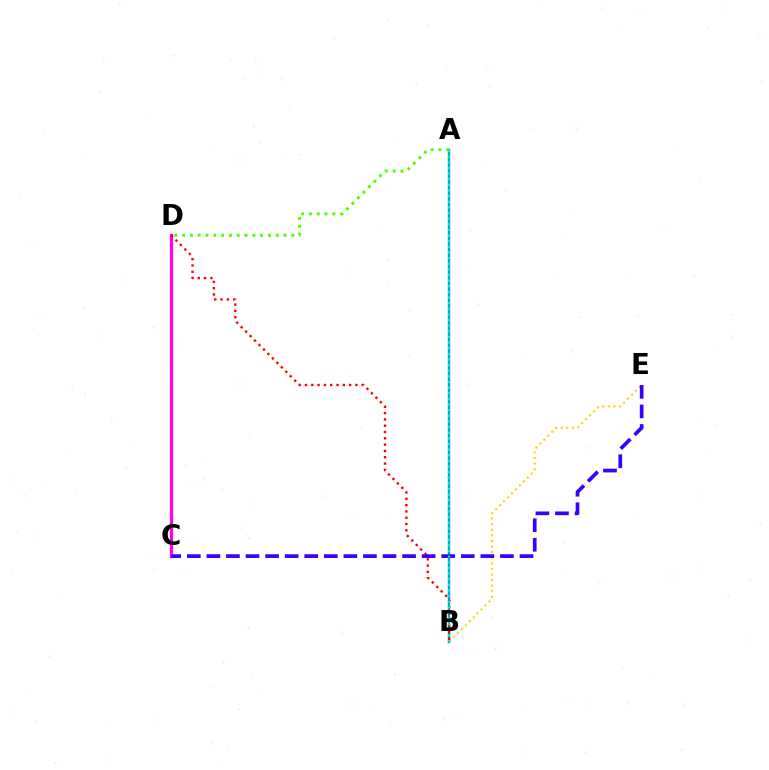{('B', 'E'): [{'color': '#ffd500', 'line_style': 'dotted', 'thickness': 1.52}], ('C', 'D'): [{'color': '#ff00ed', 'line_style': 'solid', 'thickness': 2.32}], ('A', 'B'): [{'color': '#009eff', 'line_style': 'solid', 'thickness': 1.75}, {'color': '#00ff86', 'line_style': 'dotted', 'thickness': 1.53}], ('B', 'D'): [{'color': '#ff0000', 'line_style': 'dotted', 'thickness': 1.71}], ('C', 'E'): [{'color': '#3700ff', 'line_style': 'dashed', 'thickness': 2.66}], ('A', 'D'): [{'color': '#4fff00', 'line_style': 'dotted', 'thickness': 2.12}]}